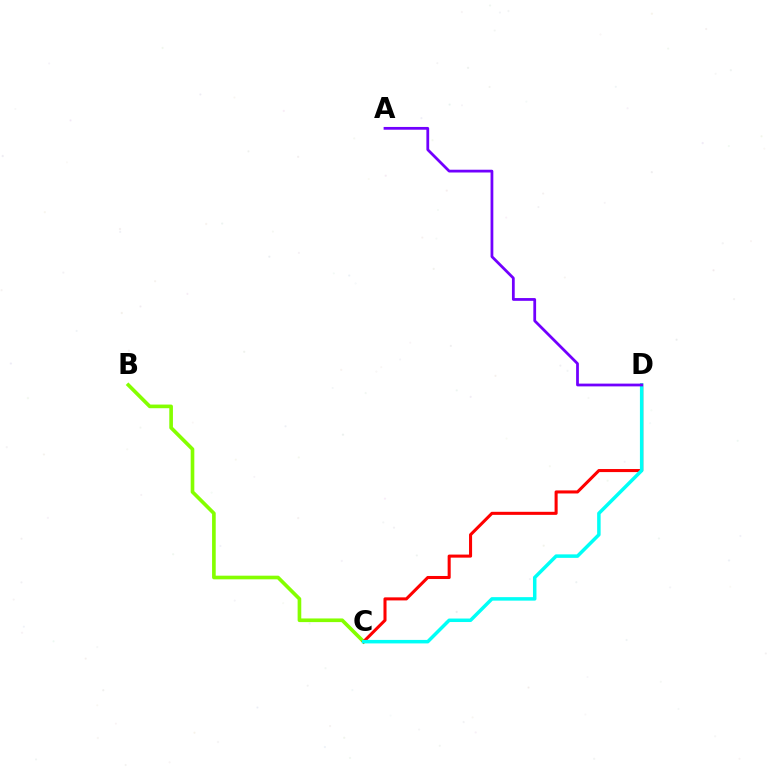{('B', 'C'): [{'color': '#84ff00', 'line_style': 'solid', 'thickness': 2.63}], ('C', 'D'): [{'color': '#ff0000', 'line_style': 'solid', 'thickness': 2.2}, {'color': '#00fff6', 'line_style': 'solid', 'thickness': 2.52}], ('A', 'D'): [{'color': '#7200ff', 'line_style': 'solid', 'thickness': 1.99}]}